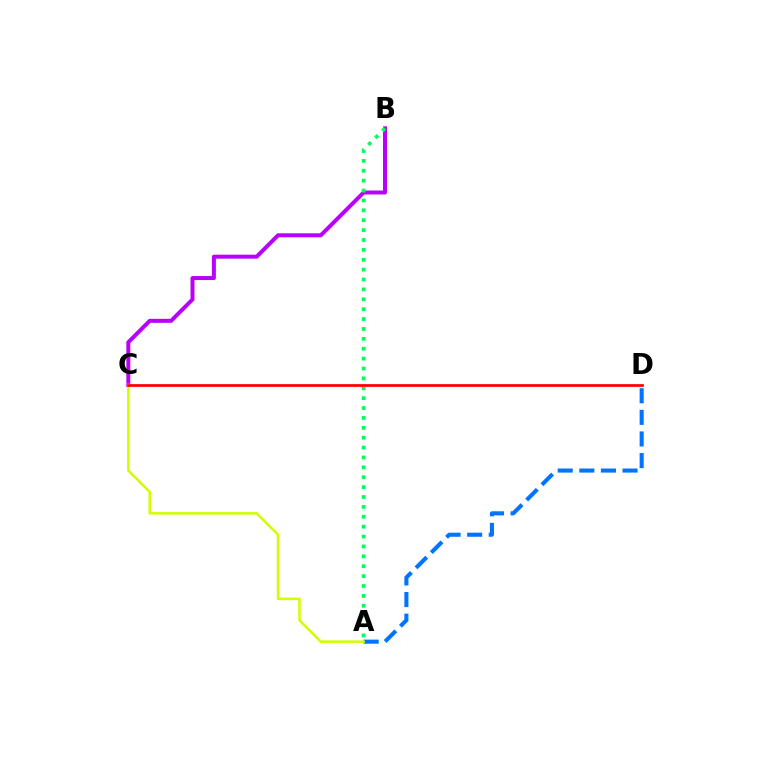{('A', 'D'): [{'color': '#0074ff', 'line_style': 'dashed', 'thickness': 2.94}], ('B', 'C'): [{'color': '#b900ff', 'line_style': 'solid', 'thickness': 2.87}], ('A', 'B'): [{'color': '#00ff5c', 'line_style': 'dotted', 'thickness': 2.69}], ('A', 'C'): [{'color': '#d1ff00', 'line_style': 'solid', 'thickness': 1.82}], ('C', 'D'): [{'color': '#ff0000', 'line_style': 'solid', 'thickness': 1.97}]}